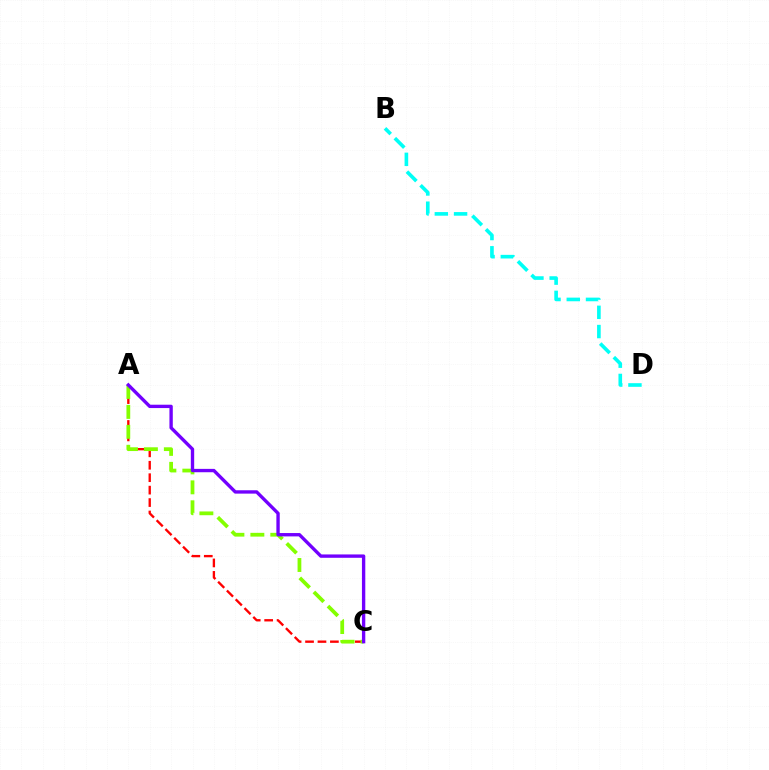{('B', 'D'): [{'color': '#00fff6', 'line_style': 'dashed', 'thickness': 2.61}], ('A', 'C'): [{'color': '#ff0000', 'line_style': 'dashed', 'thickness': 1.69}, {'color': '#84ff00', 'line_style': 'dashed', 'thickness': 2.71}, {'color': '#7200ff', 'line_style': 'solid', 'thickness': 2.42}]}